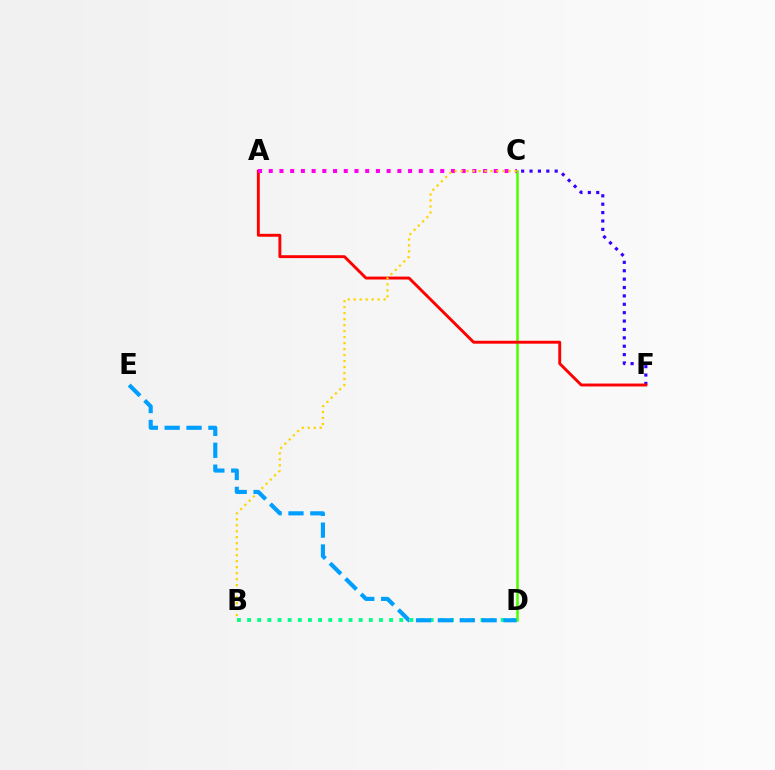{('C', 'D'): [{'color': '#4fff00', 'line_style': 'solid', 'thickness': 1.82}], ('C', 'F'): [{'color': '#3700ff', 'line_style': 'dotted', 'thickness': 2.28}], ('A', 'F'): [{'color': '#ff0000', 'line_style': 'solid', 'thickness': 2.09}], ('A', 'C'): [{'color': '#ff00ed', 'line_style': 'dotted', 'thickness': 2.91}], ('B', 'D'): [{'color': '#00ff86', 'line_style': 'dotted', 'thickness': 2.76}], ('B', 'C'): [{'color': '#ffd500', 'line_style': 'dotted', 'thickness': 1.63}], ('D', 'E'): [{'color': '#009eff', 'line_style': 'dashed', 'thickness': 2.97}]}